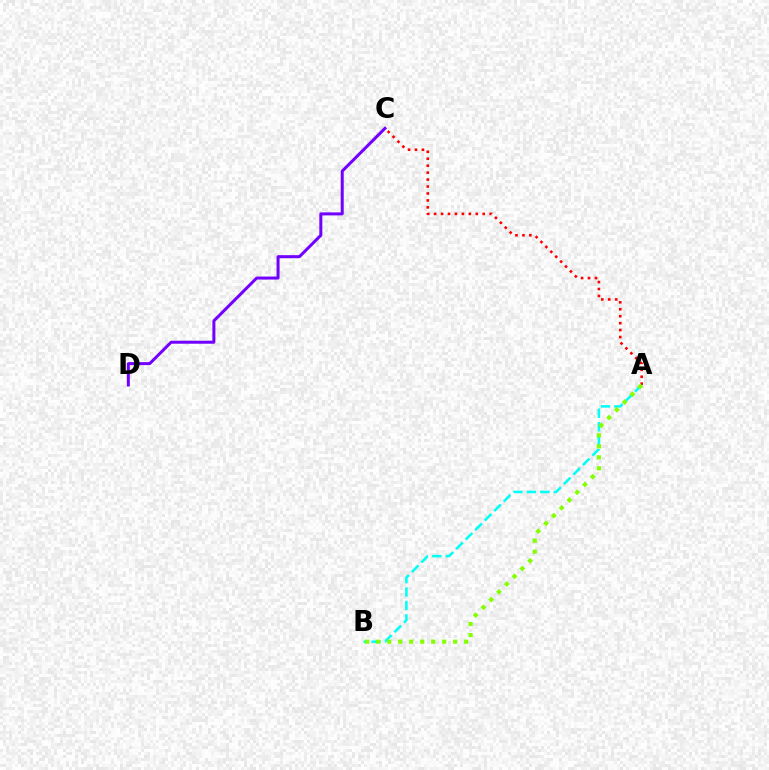{('A', 'C'): [{'color': '#ff0000', 'line_style': 'dotted', 'thickness': 1.89}], ('A', 'B'): [{'color': '#00fff6', 'line_style': 'dashed', 'thickness': 1.83}, {'color': '#84ff00', 'line_style': 'dotted', 'thickness': 2.99}], ('C', 'D'): [{'color': '#7200ff', 'line_style': 'solid', 'thickness': 2.16}]}